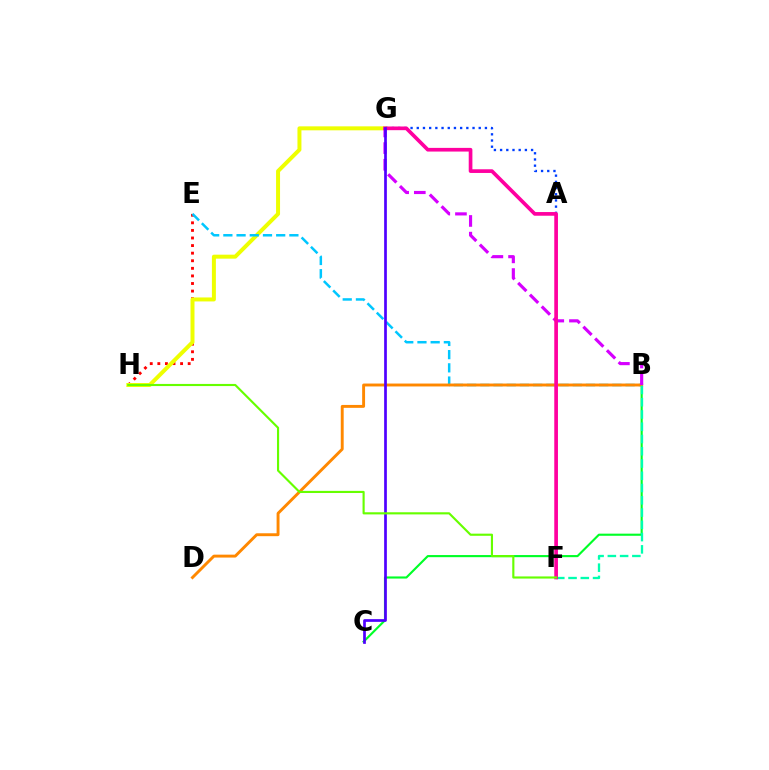{('E', 'H'): [{'color': '#ff0000', 'line_style': 'dotted', 'thickness': 2.06}], ('G', 'H'): [{'color': '#eeff00', 'line_style': 'solid', 'thickness': 2.87}], ('A', 'G'): [{'color': '#003fff', 'line_style': 'dotted', 'thickness': 1.68}], ('B', 'C'): [{'color': '#00ff27', 'line_style': 'solid', 'thickness': 1.53}], ('B', 'E'): [{'color': '#00c7ff', 'line_style': 'dashed', 'thickness': 1.79}], ('B', 'D'): [{'color': '#ff8800', 'line_style': 'solid', 'thickness': 2.09}], ('B', 'G'): [{'color': '#d600ff', 'line_style': 'dashed', 'thickness': 2.26}], ('B', 'F'): [{'color': '#00ffaf', 'line_style': 'dashed', 'thickness': 1.67}], ('F', 'G'): [{'color': '#ff00a0', 'line_style': 'solid', 'thickness': 2.65}], ('C', 'G'): [{'color': '#4f00ff', 'line_style': 'solid', 'thickness': 1.95}], ('F', 'H'): [{'color': '#66ff00', 'line_style': 'solid', 'thickness': 1.54}]}